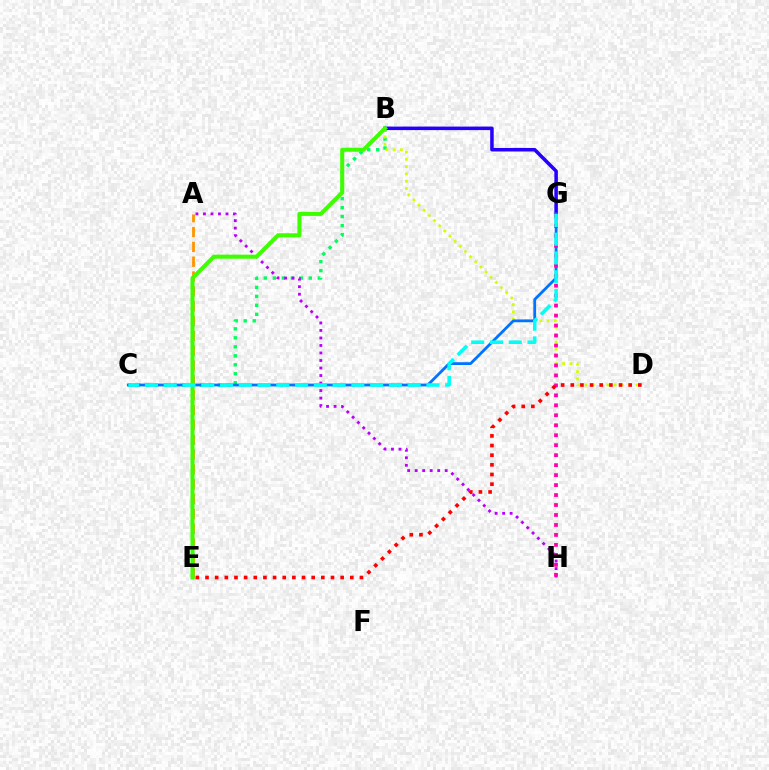{('B', 'C'): [{'color': '#00ff5c', 'line_style': 'dotted', 'thickness': 2.44}], ('A', 'H'): [{'color': '#b900ff', 'line_style': 'dotted', 'thickness': 2.04}], ('A', 'E'): [{'color': '#ff9400', 'line_style': 'dashed', 'thickness': 2.02}], ('B', 'D'): [{'color': '#d1ff00', 'line_style': 'dotted', 'thickness': 1.98}], ('B', 'G'): [{'color': '#2500ff', 'line_style': 'solid', 'thickness': 2.54}], ('C', 'G'): [{'color': '#0074ff', 'line_style': 'solid', 'thickness': 2.01}, {'color': '#00fff6', 'line_style': 'dashed', 'thickness': 2.55}], ('G', 'H'): [{'color': '#ff00ac', 'line_style': 'dotted', 'thickness': 2.71}], ('D', 'E'): [{'color': '#ff0000', 'line_style': 'dotted', 'thickness': 2.62}], ('B', 'E'): [{'color': '#3dff00', 'line_style': 'solid', 'thickness': 2.92}]}